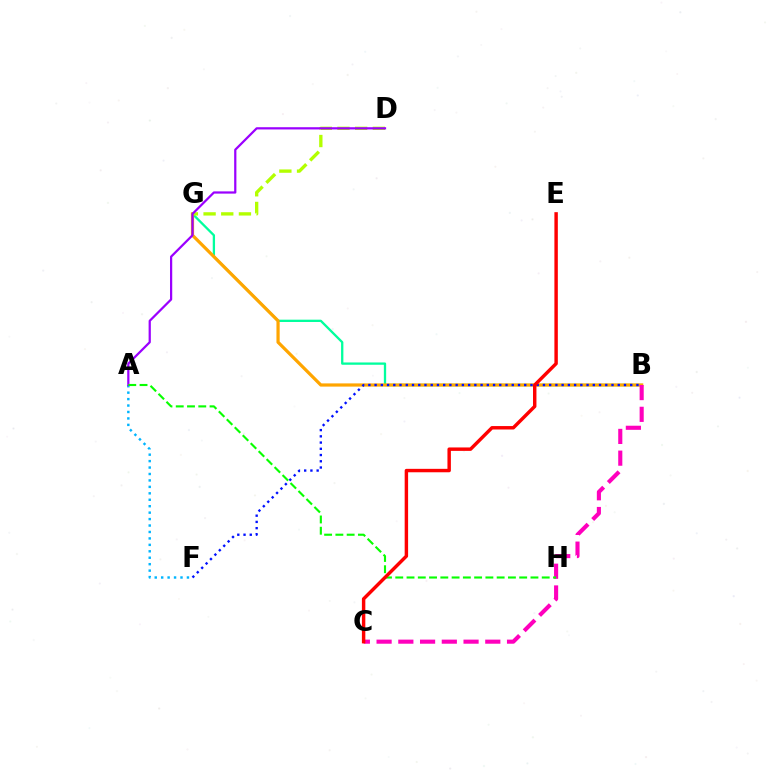{('B', 'G'): [{'color': '#00ff9d', 'line_style': 'solid', 'thickness': 1.66}, {'color': '#ffa500', 'line_style': 'solid', 'thickness': 2.31}], ('A', 'F'): [{'color': '#00b5ff', 'line_style': 'dotted', 'thickness': 1.75}], ('B', 'F'): [{'color': '#0010ff', 'line_style': 'dotted', 'thickness': 1.69}], ('D', 'G'): [{'color': '#b3ff00', 'line_style': 'dashed', 'thickness': 2.4}], ('B', 'C'): [{'color': '#ff00bd', 'line_style': 'dashed', 'thickness': 2.95}], ('A', 'D'): [{'color': '#9b00ff', 'line_style': 'solid', 'thickness': 1.61}], ('A', 'H'): [{'color': '#08ff00', 'line_style': 'dashed', 'thickness': 1.53}], ('C', 'E'): [{'color': '#ff0000', 'line_style': 'solid', 'thickness': 2.47}]}